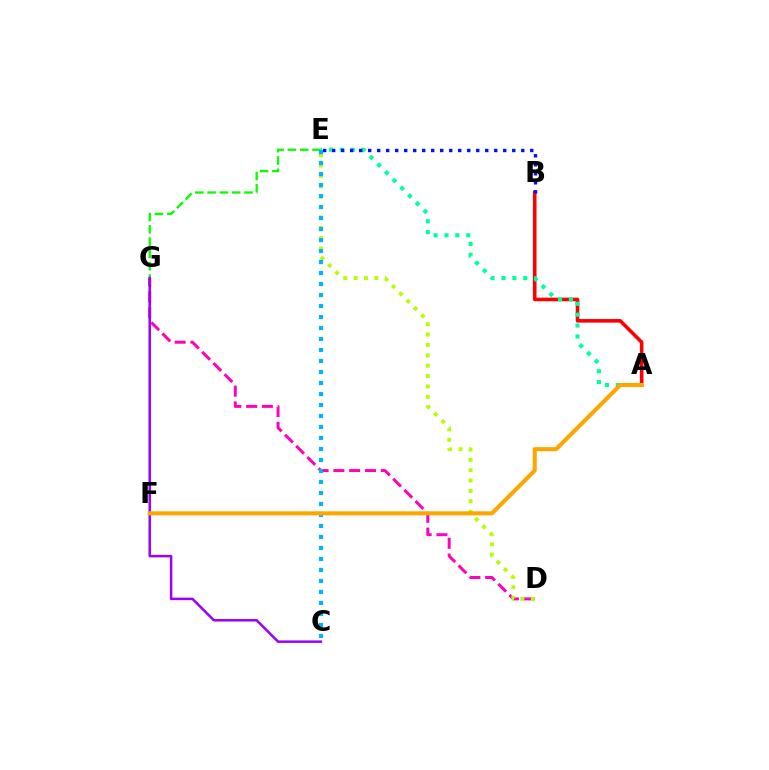{('A', 'B'): [{'color': '#ff0000', 'line_style': 'solid', 'thickness': 2.58}], ('D', 'G'): [{'color': '#ff00bd', 'line_style': 'dashed', 'thickness': 2.15}], ('E', 'G'): [{'color': '#08ff00', 'line_style': 'dashed', 'thickness': 1.67}], ('C', 'G'): [{'color': '#9b00ff', 'line_style': 'solid', 'thickness': 1.8}], ('A', 'E'): [{'color': '#00ff9d', 'line_style': 'dotted', 'thickness': 2.96}], ('D', 'E'): [{'color': '#b3ff00', 'line_style': 'dotted', 'thickness': 2.82}], ('C', 'E'): [{'color': '#00b5ff', 'line_style': 'dotted', 'thickness': 2.99}], ('B', 'E'): [{'color': '#0010ff', 'line_style': 'dotted', 'thickness': 2.45}], ('A', 'F'): [{'color': '#ffa500', 'line_style': 'solid', 'thickness': 2.94}]}